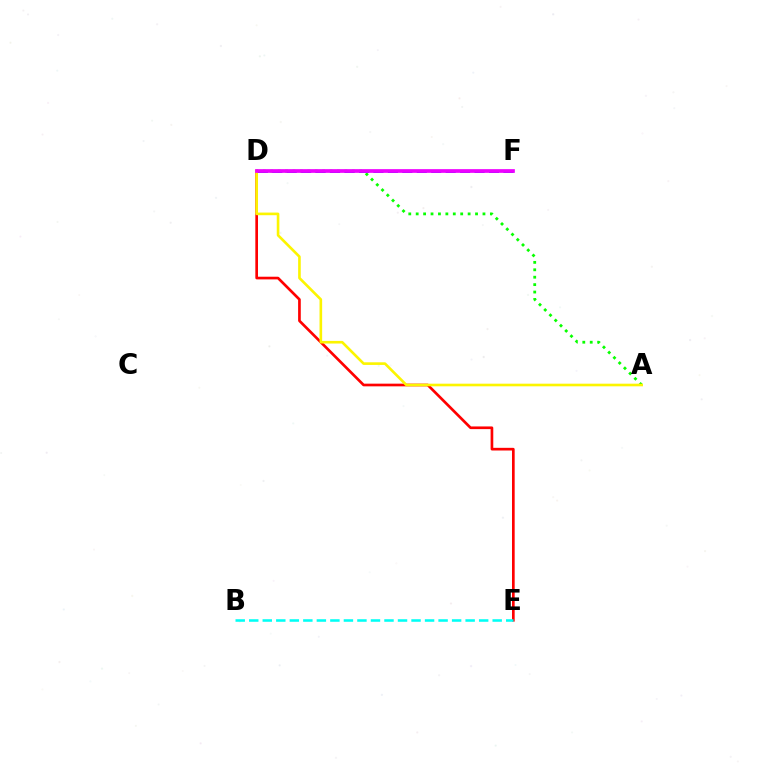{('D', 'E'): [{'color': '#ff0000', 'line_style': 'solid', 'thickness': 1.93}], ('A', 'D'): [{'color': '#08ff00', 'line_style': 'dotted', 'thickness': 2.02}, {'color': '#fcf500', 'line_style': 'solid', 'thickness': 1.89}], ('B', 'E'): [{'color': '#00fff6', 'line_style': 'dashed', 'thickness': 1.84}], ('D', 'F'): [{'color': '#0010ff', 'line_style': 'dashed', 'thickness': 1.96}, {'color': '#ee00ff', 'line_style': 'solid', 'thickness': 2.67}]}